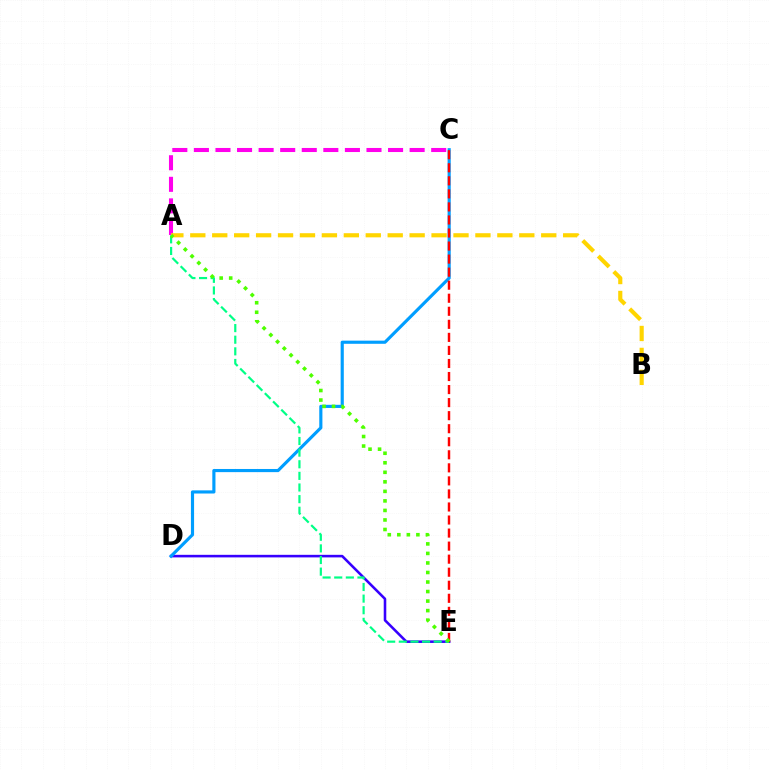{('A', 'C'): [{'color': '#ff00ed', 'line_style': 'dashed', 'thickness': 2.93}], ('A', 'B'): [{'color': '#ffd500', 'line_style': 'dashed', 'thickness': 2.98}], ('D', 'E'): [{'color': '#3700ff', 'line_style': 'solid', 'thickness': 1.85}], ('C', 'D'): [{'color': '#009eff', 'line_style': 'solid', 'thickness': 2.27}], ('A', 'E'): [{'color': '#00ff86', 'line_style': 'dashed', 'thickness': 1.58}, {'color': '#4fff00', 'line_style': 'dotted', 'thickness': 2.59}], ('C', 'E'): [{'color': '#ff0000', 'line_style': 'dashed', 'thickness': 1.77}]}